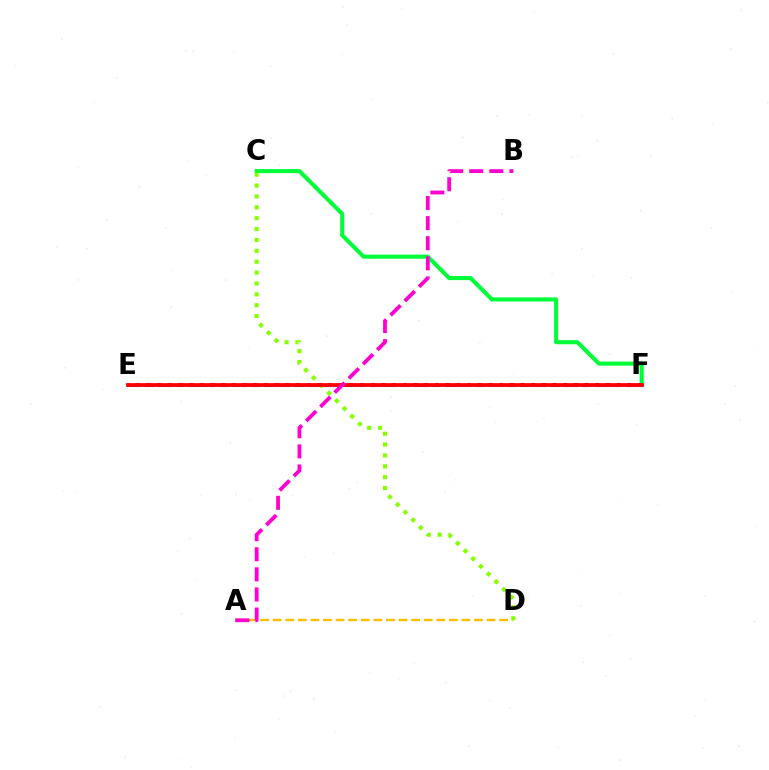{('A', 'D'): [{'color': '#ffbd00', 'line_style': 'dashed', 'thickness': 1.71}], ('E', 'F'): [{'color': '#00fff6', 'line_style': 'solid', 'thickness': 2.18}, {'color': '#004bff', 'line_style': 'dashed', 'thickness': 2.05}, {'color': '#7200ff', 'line_style': 'dotted', 'thickness': 2.9}, {'color': '#ff0000', 'line_style': 'solid', 'thickness': 2.7}], ('C', 'F'): [{'color': '#00ff39', 'line_style': 'solid', 'thickness': 2.94}], ('C', 'D'): [{'color': '#84ff00', 'line_style': 'dotted', 'thickness': 2.96}], ('A', 'B'): [{'color': '#ff00cf', 'line_style': 'dashed', 'thickness': 2.73}]}